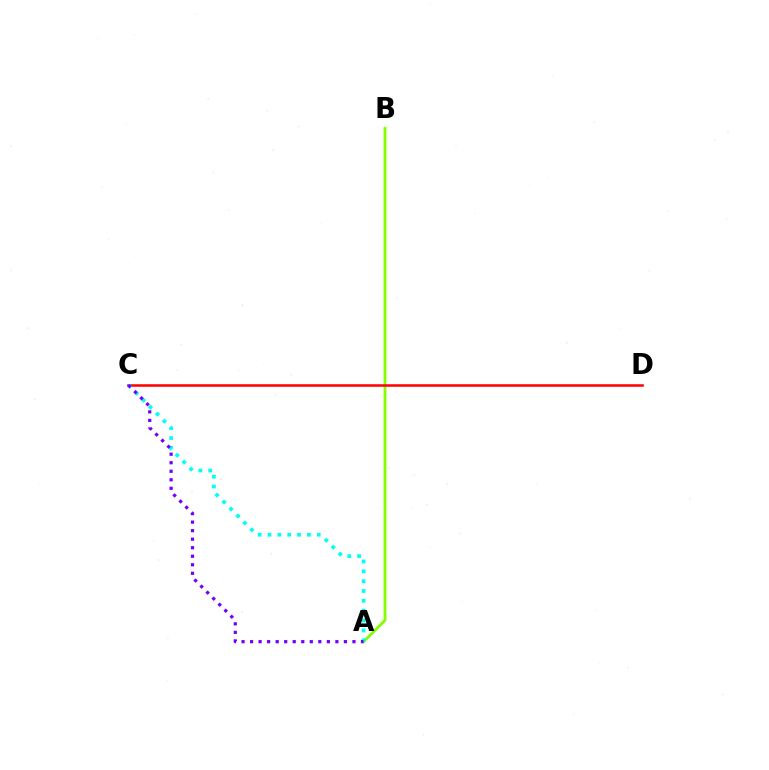{('A', 'B'): [{'color': '#84ff00', 'line_style': 'solid', 'thickness': 2.05}], ('C', 'D'): [{'color': '#ff0000', 'line_style': 'solid', 'thickness': 1.82}], ('A', 'C'): [{'color': '#00fff6', 'line_style': 'dotted', 'thickness': 2.67}, {'color': '#7200ff', 'line_style': 'dotted', 'thickness': 2.32}]}